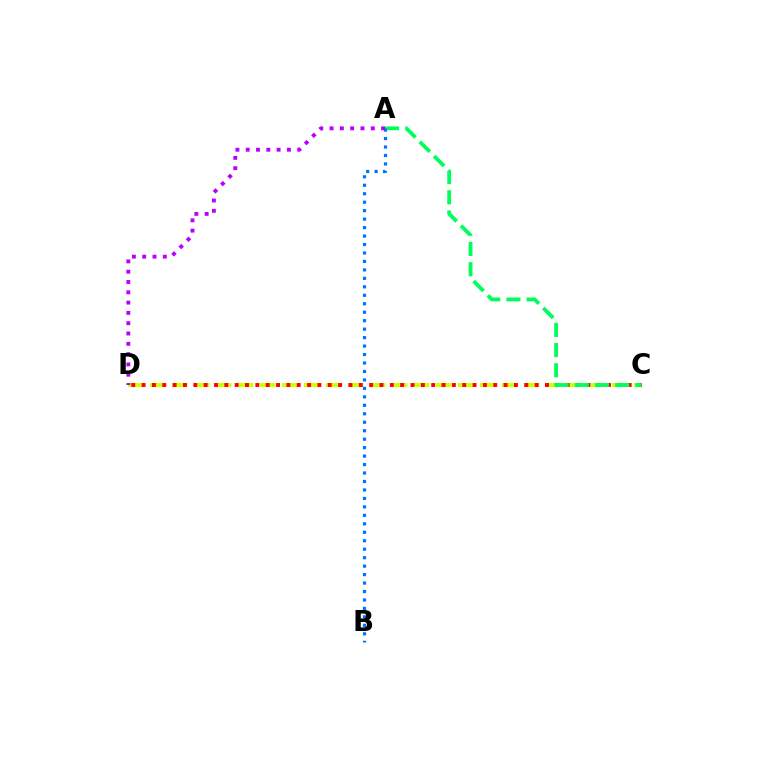{('C', 'D'): [{'color': '#d1ff00', 'line_style': 'dashed', 'thickness': 2.99}, {'color': '#ff0000', 'line_style': 'dotted', 'thickness': 2.81}], ('A', 'C'): [{'color': '#00ff5c', 'line_style': 'dashed', 'thickness': 2.74}], ('A', 'B'): [{'color': '#0074ff', 'line_style': 'dotted', 'thickness': 2.3}], ('A', 'D'): [{'color': '#b900ff', 'line_style': 'dotted', 'thickness': 2.8}]}